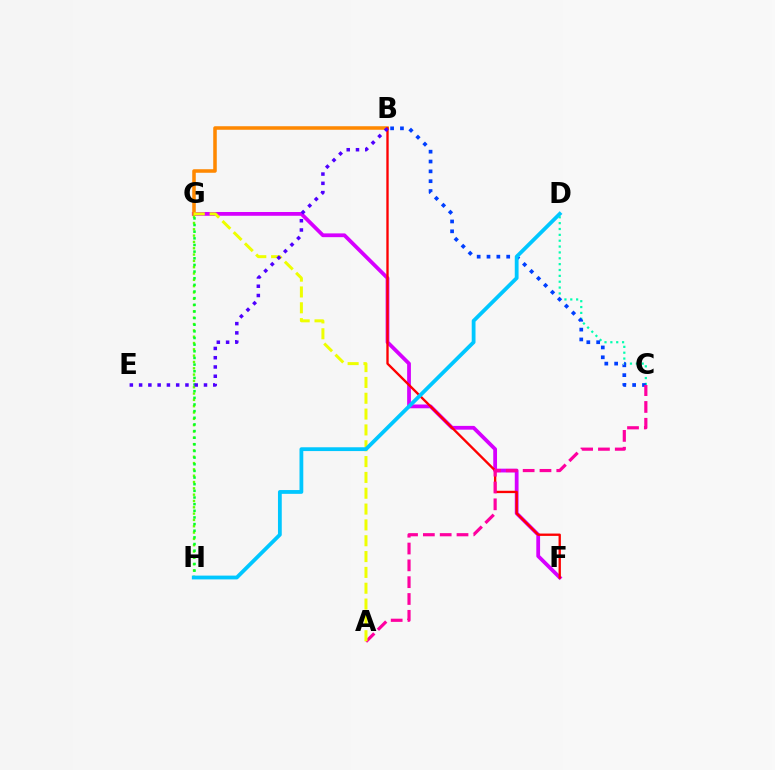{('F', 'G'): [{'color': '#d600ff', 'line_style': 'solid', 'thickness': 2.72}], ('B', 'G'): [{'color': '#ff8800', 'line_style': 'solid', 'thickness': 2.54}], ('C', 'D'): [{'color': '#00ffaf', 'line_style': 'dotted', 'thickness': 1.59}], ('B', 'C'): [{'color': '#003fff', 'line_style': 'dotted', 'thickness': 2.67}], ('G', 'H'): [{'color': '#66ff00', 'line_style': 'dotted', 'thickness': 1.72}, {'color': '#00ff27', 'line_style': 'dotted', 'thickness': 1.81}], ('B', 'F'): [{'color': '#ff0000', 'line_style': 'solid', 'thickness': 1.69}], ('A', 'C'): [{'color': '#ff00a0', 'line_style': 'dashed', 'thickness': 2.29}], ('A', 'G'): [{'color': '#eeff00', 'line_style': 'dashed', 'thickness': 2.15}], ('B', 'E'): [{'color': '#4f00ff', 'line_style': 'dotted', 'thickness': 2.52}], ('D', 'H'): [{'color': '#00c7ff', 'line_style': 'solid', 'thickness': 2.73}]}